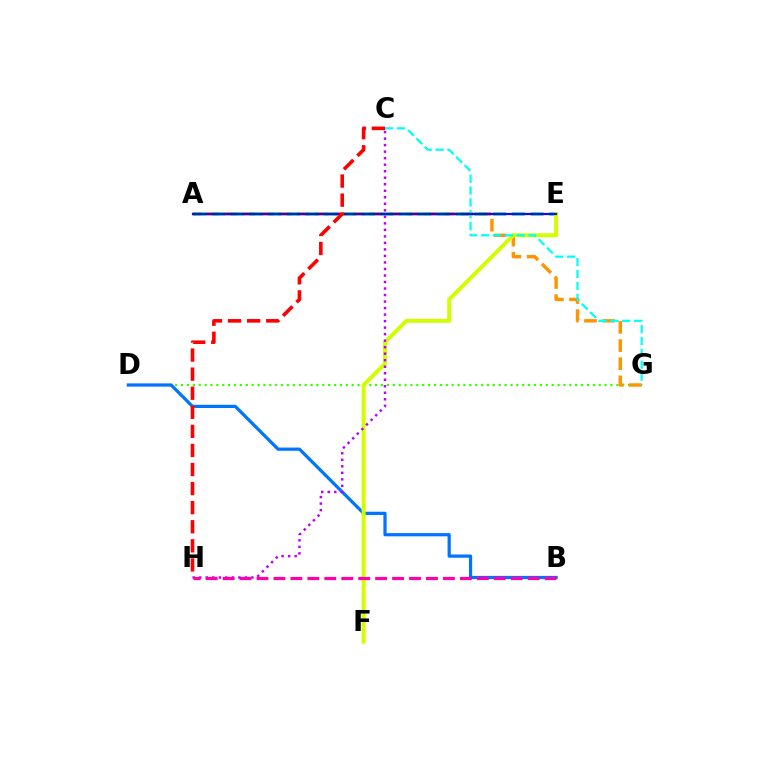{('D', 'G'): [{'color': '#3dff00', 'line_style': 'dotted', 'thickness': 1.6}], ('A', 'G'): [{'color': '#ff9400', 'line_style': 'dashed', 'thickness': 2.47}], ('B', 'D'): [{'color': '#0074ff', 'line_style': 'solid', 'thickness': 2.32}], ('A', 'E'): [{'color': '#00ff5c', 'line_style': 'dashed', 'thickness': 2.55}, {'color': '#2500ff', 'line_style': 'solid', 'thickness': 1.6}], ('E', 'F'): [{'color': '#d1ff00', 'line_style': 'solid', 'thickness': 2.87}], ('C', 'H'): [{'color': '#b900ff', 'line_style': 'dotted', 'thickness': 1.77}, {'color': '#ff0000', 'line_style': 'dashed', 'thickness': 2.59}], ('C', 'G'): [{'color': '#00fff6', 'line_style': 'dashed', 'thickness': 1.61}], ('B', 'H'): [{'color': '#ff00ac', 'line_style': 'dashed', 'thickness': 2.3}]}